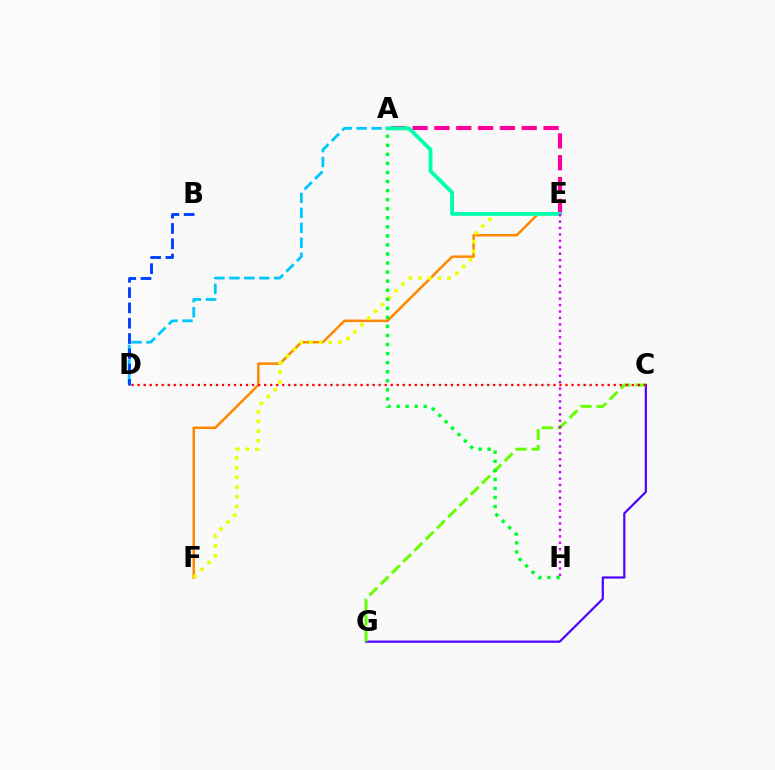{('C', 'G'): [{'color': '#4f00ff', 'line_style': 'solid', 'thickness': 1.59}, {'color': '#66ff00', 'line_style': 'dashed', 'thickness': 2.16}], ('A', 'E'): [{'color': '#ff00a0', 'line_style': 'dashed', 'thickness': 2.97}, {'color': '#00ffaf', 'line_style': 'solid', 'thickness': 2.76}], ('E', 'F'): [{'color': '#ff8800', 'line_style': 'solid', 'thickness': 1.81}, {'color': '#eeff00', 'line_style': 'dotted', 'thickness': 2.63}], ('A', 'D'): [{'color': '#00c7ff', 'line_style': 'dashed', 'thickness': 2.03}], ('B', 'D'): [{'color': '#003fff', 'line_style': 'dashed', 'thickness': 2.08}], ('C', 'D'): [{'color': '#ff0000', 'line_style': 'dotted', 'thickness': 1.64}], ('E', 'H'): [{'color': '#d600ff', 'line_style': 'dotted', 'thickness': 1.75}], ('A', 'H'): [{'color': '#00ff27', 'line_style': 'dotted', 'thickness': 2.46}]}